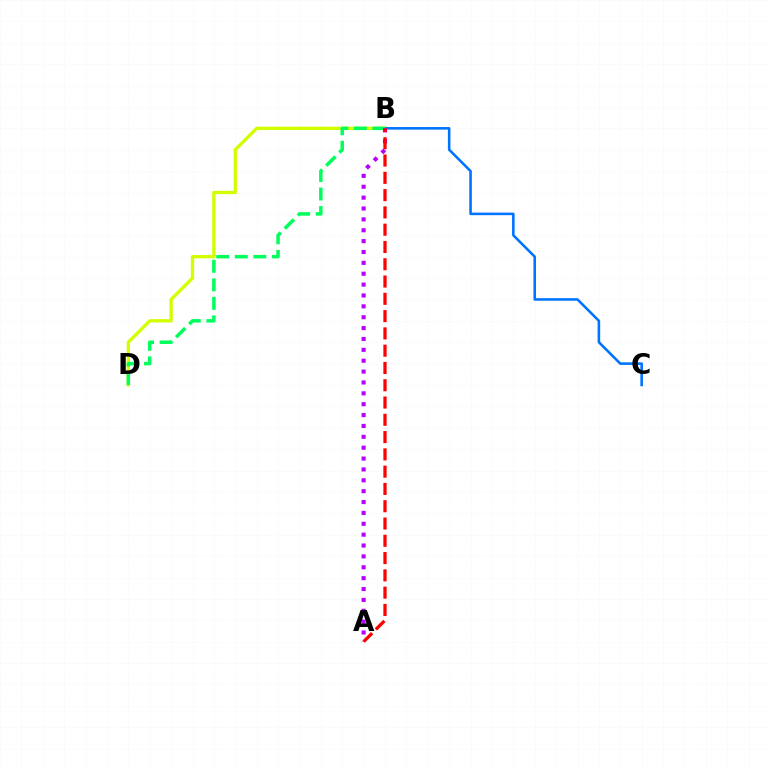{('B', 'D'): [{'color': '#d1ff00', 'line_style': 'solid', 'thickness': 2.39}, {'color': '#00ff5c', 'line_style': 'dashed', 'thickness': 2.52}], ('B', 'C'): [{'color': '#0074ff', 'line_style': 'solid', 'thickness': 1.86}], ('A', 'B'): [{'color': '#b900ff', 'line_style': 'dotted', 'thickness': 2.95}, {'color': '#ff0000', 'line_style': 'dashed', 'thickness': 2.35}]}